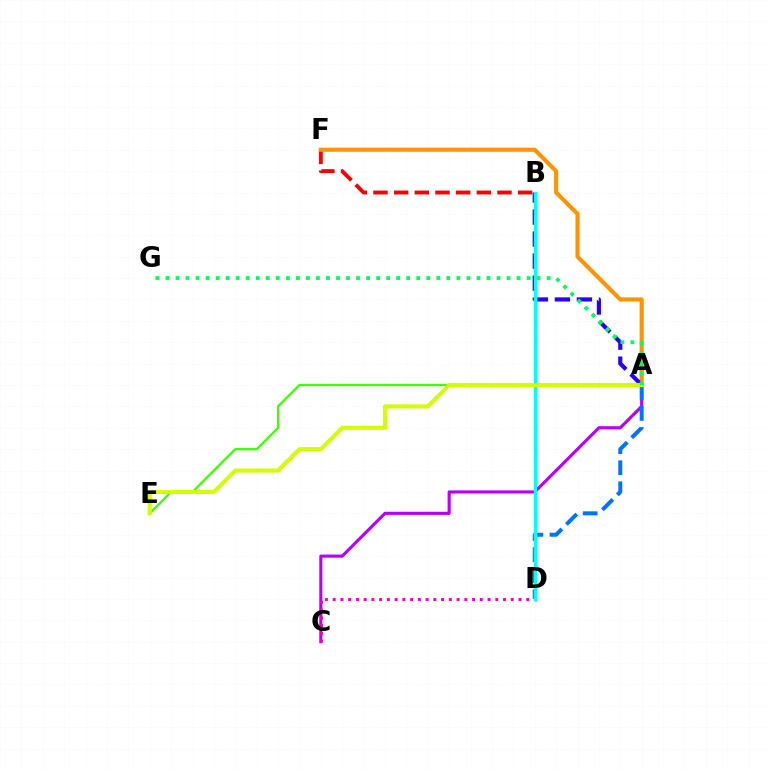{('A', 'C'): [{'color': '#b900ff', 'line_style': 'solid', 'thickness': 2.25}], ('B', 'F'): [{'color': '#ff0000', 'line_style': 'dashed', 'thickness': 2.81}], ('A', 'D'): [{'color': '#0074ff', 'line_style': 'dashed', 'thickness': 2.86}], ('C', 'D'): [{'color': '#ff00ac', 'line_style': 'dotted', 'thickness': 2.1}], ('A', 'F'): [{'color': '#ff9400', 'line_style': 'solid', 'thickness': 2.97}], ('A', 'B'): [{'color': '#2500ff', 'line_style': 'dashed', 'thickness': 2.99}], ('A', 'E'): [{'color': '#3dff00', 'line_style': 'solid', 'thickness': 1.63}, {'color': '#d1ff00', 'line_style': 'solid', 'thickness': 2.95}], ('B', 'D'): [{'color': '#00fff6', 'line_style': 'solid', 'thickness': 2.45}], ('A', 'G'): [{'color': '#00ff5c', 'line_style': 'dotted', 'thickness': 2.73}]}